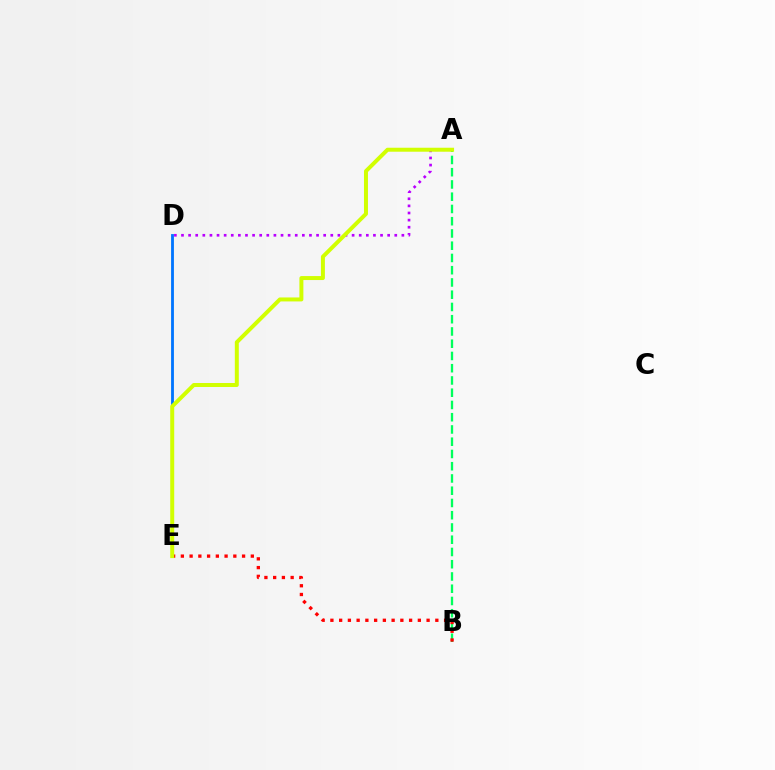{('A', 'D'): [{'color': '#b900ff', 'line_style': 'dotted', 'thickness': 1.93}], ('A', 'B'): [{'color': '#00ff5c', 'line_style': 'dashed', 'thickness': 1.66}], ('D', 'E'): [{'color': '#0074ff', 'line_style': 'solid', 'thickness': 2.03}], ('B', 'E'): [{'color': '#ff0000', 'line_style': 'dotted', 'thickness': 2.38}], ('A', 'E'): [{'color': '#d1ff00', 'line_style': 'solid', 'thickness': 2.86}]}